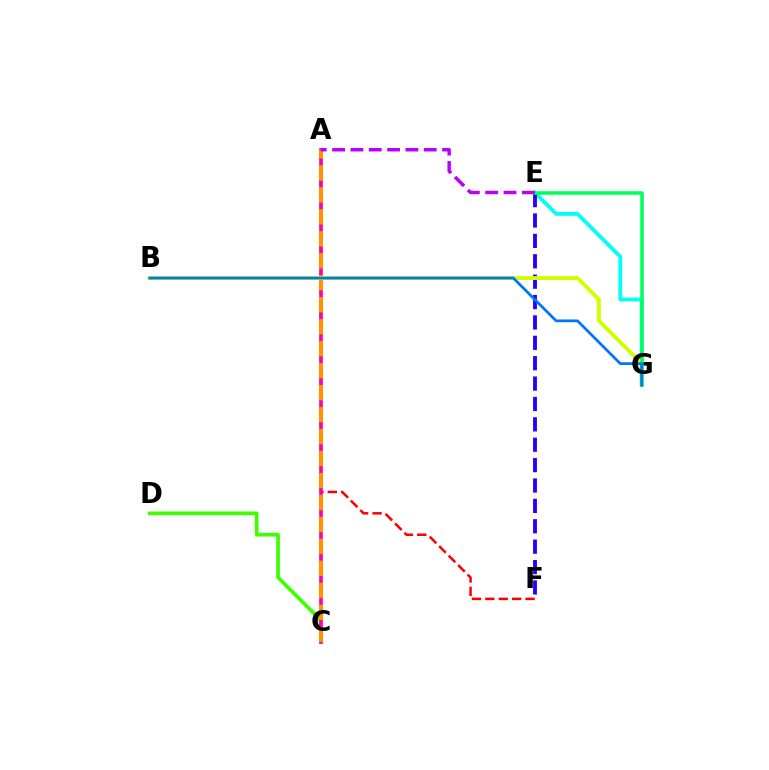{('E', 'G'): [{'color': '#00fff6', 'line_style': 'solid', 'thickness': 2.75}, {'color': '#00ff5c', 'line_style': 'solid', 'thickness': 2.53}], ('C', 'D'): [{'color': '#3dff00', 'line_style': 'solid', 'thickness': 2.65}], ('A', 'F'): [{'color': '#ff0000', 'line_style': 'dashed', 'thickness': 1.82}], ('E', 'F'): [{'color': '#2500ff', 'line_style': 'dashed', 'thickness': 2.77}], ('A', 'C'): [{'color': '#ff00ac', 'line_style': 'solid', 'thickness': 2.62}, {'color': '#ff9400', 'line_style': 'dashed', 'thickness': 2.99}], ('B', 'G'): [{'color': '#d1ff00', 'line_style': 'solid', 'thickness': 2.82}, {'color': '#0074ff', 'line_style': 'solid', 'thickness': 1.97}], ('A', 'E'): [{'color': '#b900ff', 'line_style': 'dashed', 'thickness': 2.49}]}